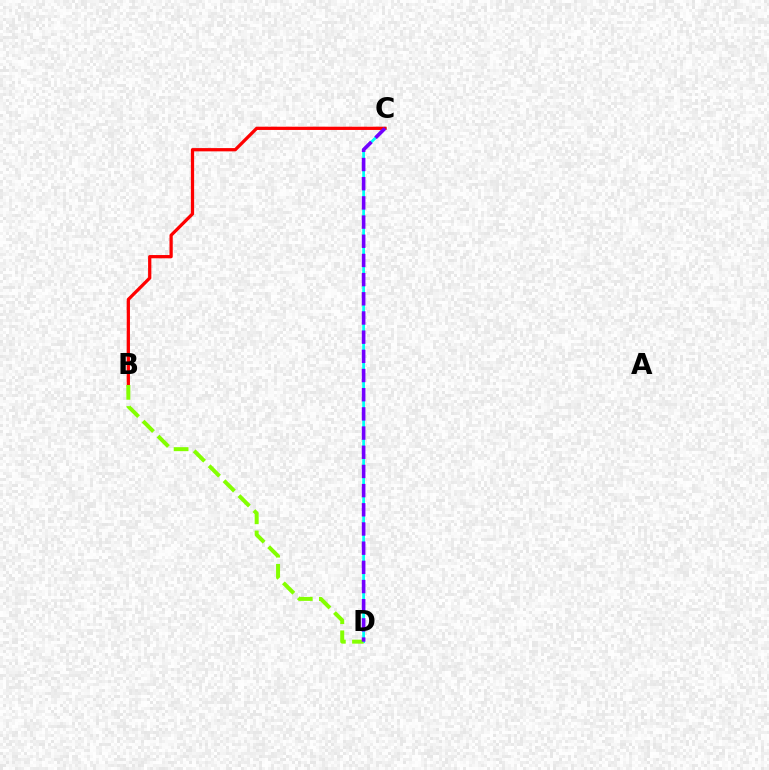{('C', 'D'): [{'color': '#00fff6', 'line_style': 'solid', 'thickness': 1.99}, {'color': '#7200ff', 'line_style': 'dashed', 'thickness': 2.61}], ('B', 'C'): [{'color': '#ff0000', 'line_style': 'solid', 'thickness': 2.34}], ('B', 'D'): [{'color': '#84ff00', 'line_style': 'dashed', 'thickness': 2.87}]}